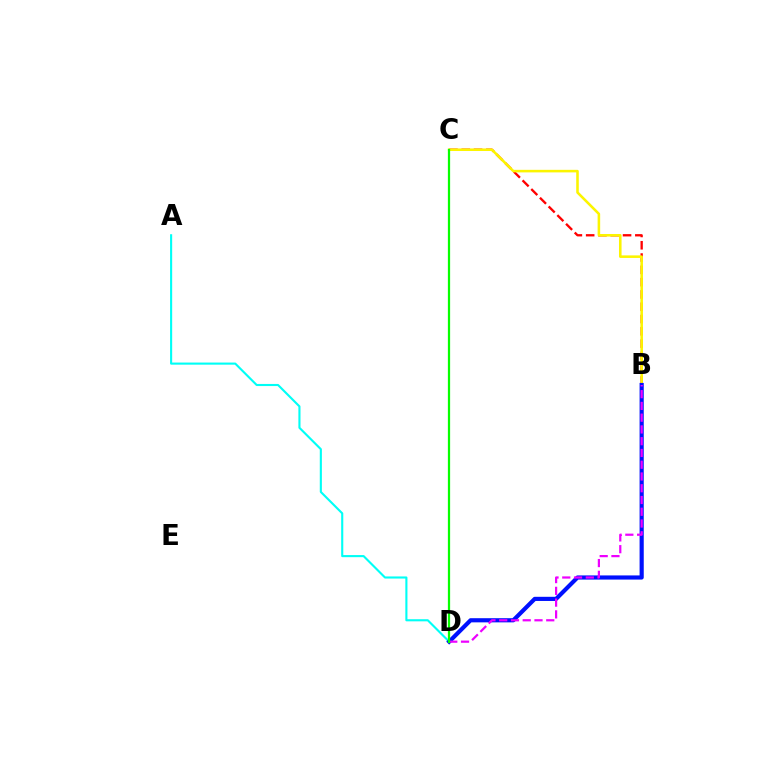{('A', 'D'): [{'color': '#00fff6', 'line_style': 'solid', 'thickness': 1.52}], ('B', 'C'): [{'color': '#ff0000', 'line_style': 'dashed', 'thickness': 1.67}, {'color': '#fcf500', 'line_style': 'solid', 'thickness': 1.84}], ('B', 'D'): [{'color': '#0010ff', 'line_style': 'solid', 'thickness': 2.99}, {'color': '#ee00ff', 'line_style': 'dashed', 'thickness': 1.6}], ('C', 'D'): [{'color': '#08ff00', 'line_style': 'solid', 'thickness': 1.61}]}